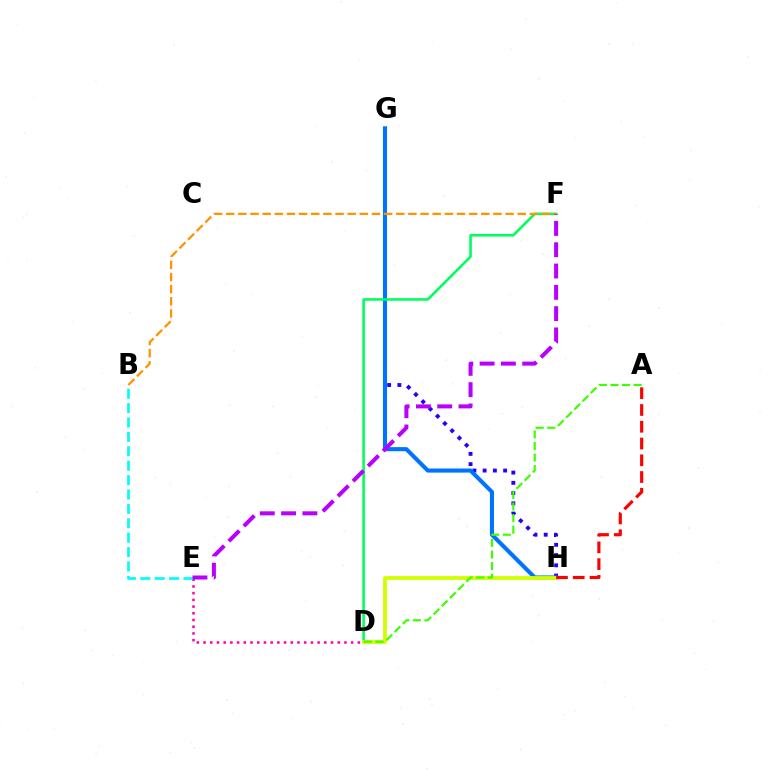{('G', 'H'): [{'color': '#2500ff', 'line_style': 'dotted', 'thickness': 2.78}, {'color': '#0074ff', 'line_style': 'solid', 'thickness': 2.94}], ('D', 'F'): [{'color': '#00ff5c', 'line_style': 'solid', 'thickness': 1.87}], ('D', 'H'): [{'color': '#d1ff00', 'line_style': 'solid', 'thickness': 2.75}], ('A', 'H'): [{'color': '#ff0000', 'line_style': 'dashed', 'thickness': 2.28}], ('D', 'E'): [{'color': '#ff00ac', 'line_style': 'dotted', 'thickness': 1.82}], ('B', 'E'): [{'color': '#00fff6', 'line_style': 'dashed', 'thickness': 1.96}], ('A', 'D'): [{'color': '#3dff00', 'line_style': 'dashed', 'thickness': 1.57}], ('B', 'F'): [{'color': '#ff9400', 'line_style': 'dashed', 'thickness': 1.65}], ('E', 'F'): [{'color': '#b900ff', 'line_style': 'dashed', 'thickness': 2.89}]}